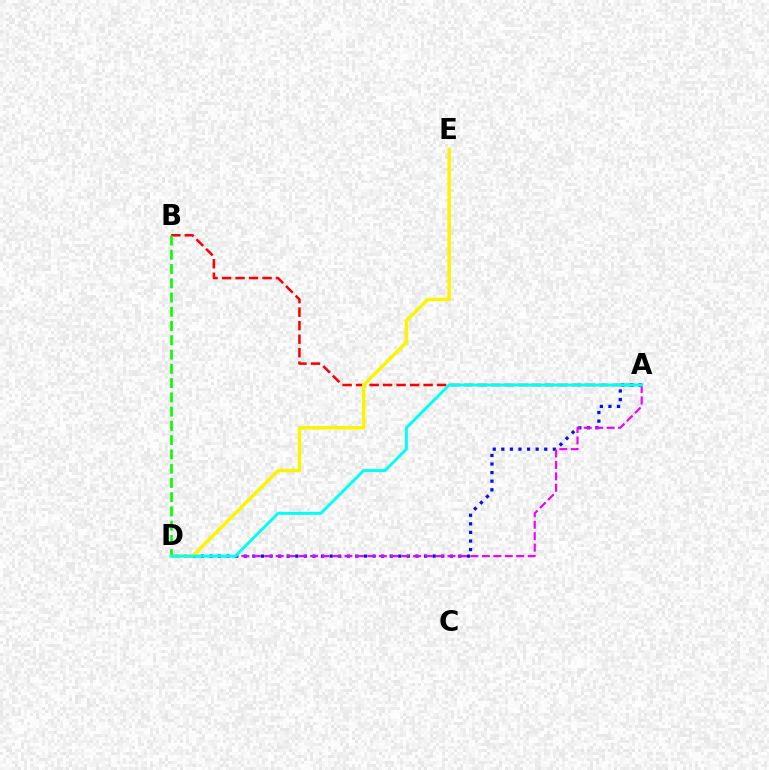{('A', 'B'): [{'color': '#ff0000', 'line_style': 'dashed', 'thickness': 1.83}], ('A', 'D'): [{'color': '#0010ff', 'line_style': 'dotted', 'thickness': 2.33}, {'color': '#ee00ff', 'line_style': 'dashed', 'thickness': 1.56}, {'color': '#00fff6', 'line_style': 'solid', 'thickness': 2.13}], ('D', 'E'): [{'color': '#fcf500', 'line_style': 'solid', 'thickness': 2.5}], ('B', 'D'): [{'color': '#08ff00', 'line_style': 'dashed', 'thickness': 1.94}]}